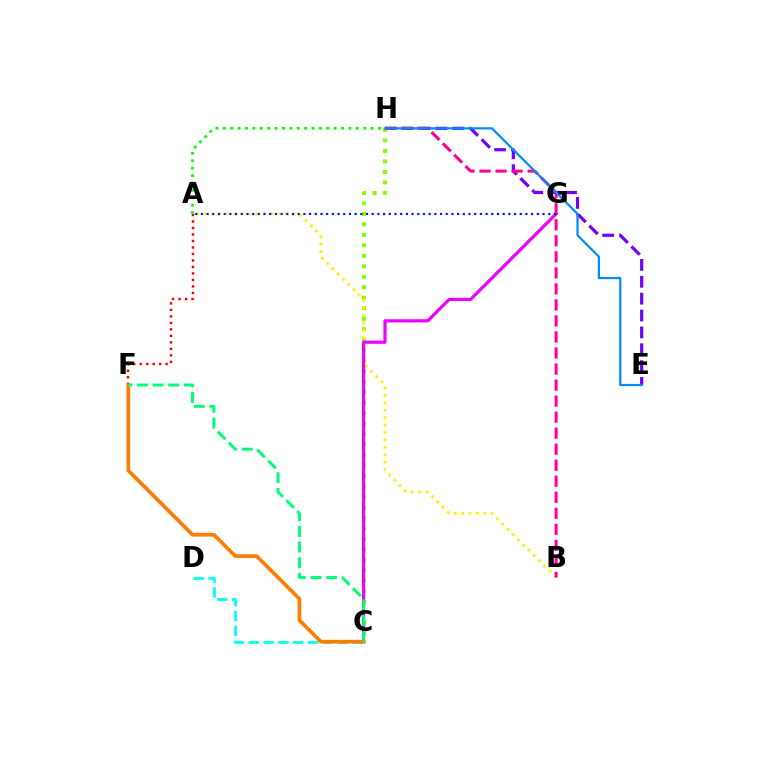{('E', 'H'): [{'color': '#7200ff', 'line_style': 'dashed', 'thickness': 2.29}, {'color': '#008cff', 'line_style': 'solid', 'thickness': 1.6}], ('C', 'H'): [{'color': '#84ff00', 'line_style': 'dotted', 'thickness': 2.85}], ('A', 'F'): [{'color': '#ff0000', 'line_style': 'dotted', 'thickness': 1.76}], ('C', 'D'): [{'color': '#00fff6', 'line_style': 'dashed', 'thickness': 2.02}], ('A', 'B'): [{'color': '#fcf500', 'line_style': 'dotted', 'thickness': 2.01}], ('C', 'G'): [{'color': '#ee00ff', 'line_style': 'solid', 'thickness': 2.28}], ('C', 'F'): [{'color': '#ff7c00', 'line_style': 'solid', 'thickness': 2.65}, {'color': '#00ff74', 'line_style': 'dashed', 'thickness': 2.12}], ('B', 'H'): [{'color': '#ff0094', 'line_style': 'dashed', 'thickness': 2.18}], ('A', 'G'): [{'color': '#0010ff', 'line_style': 'dotted', 'thickness': 1.55}], ('A', 'H'): [{'color': '#08ff00', 'line_style': 'dotted', 'thickness': 2.01}]}